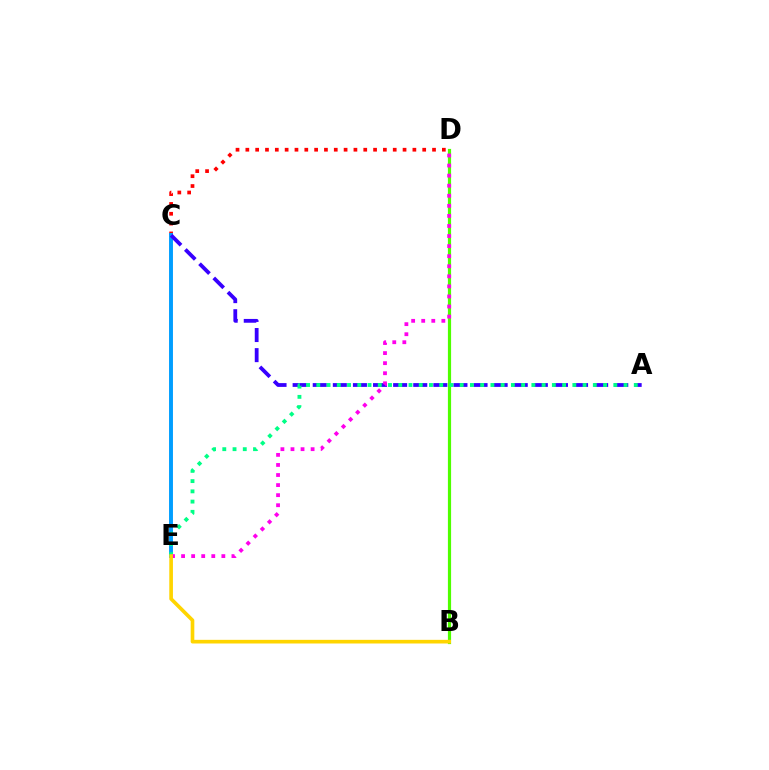{('C', 'D'): [{'color': '#ff0000', 'line_style': 'dotted', 'thickness': 2.67}], ('C', 'E'): [{'color': '#009eff', 'line_style': 'solid', 'thickness': 2.82}], ('A', 'C'): [{'color': '#3700ff', 'line_style': 'dashed', 'thickness': 2.73}], ('B', 'D'): [{'color': '#4fff00', 'line_style': 'solid', 'thickness': 2.29}], ('A', 'E'): [{'color': '#00ff86', 'line_style': 'dotted', 'thickness': 2.78}], ('D', 'E'): [{'color': '#ff00ed', 'line_style': 'dotted', 'thickness': 2.74}], ('B', 'E'): [{'color': '#ffd500', 'line_style': 'solid', 'thickness': 2.63}]}